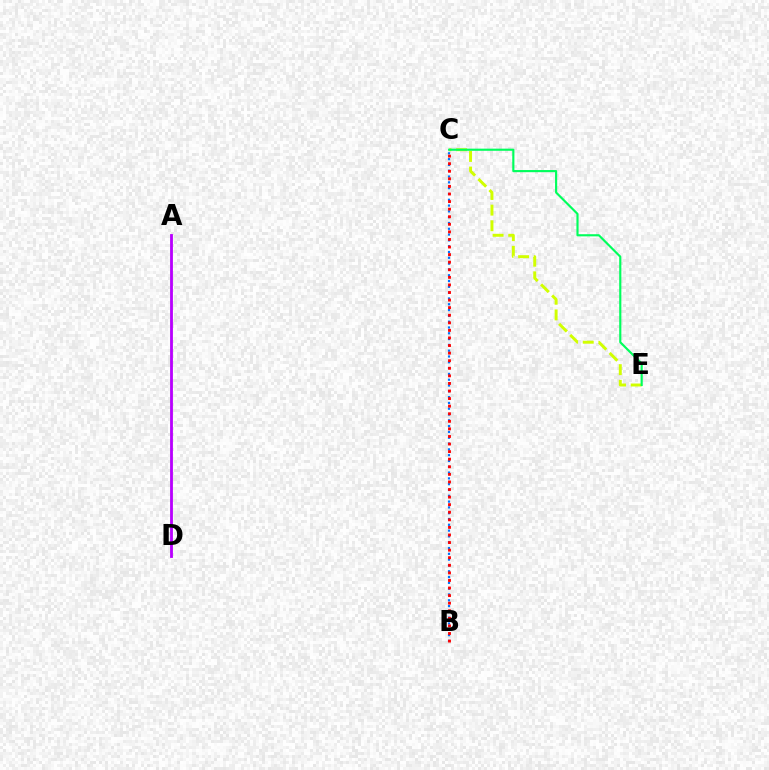{('C', 'E'): [{'color': '#d1ff00', 'line_style': 'dashed', 'thickness': 2.12}, {'color': '#00ff5c', 'line_style': 'solid', 'thickness': 1.55}], ('A', 'D'): [{'color': '#b900ff', 'line_style': 'solid', 'thickness': 2.03}], ('B', 'C'): [{'color': '#0074ff', 'line_style': 'dotted', 'thickness': 1.58}, {'color': '#ff0000', 'line_style': 'dotted', 'thickness': 2.06}]}